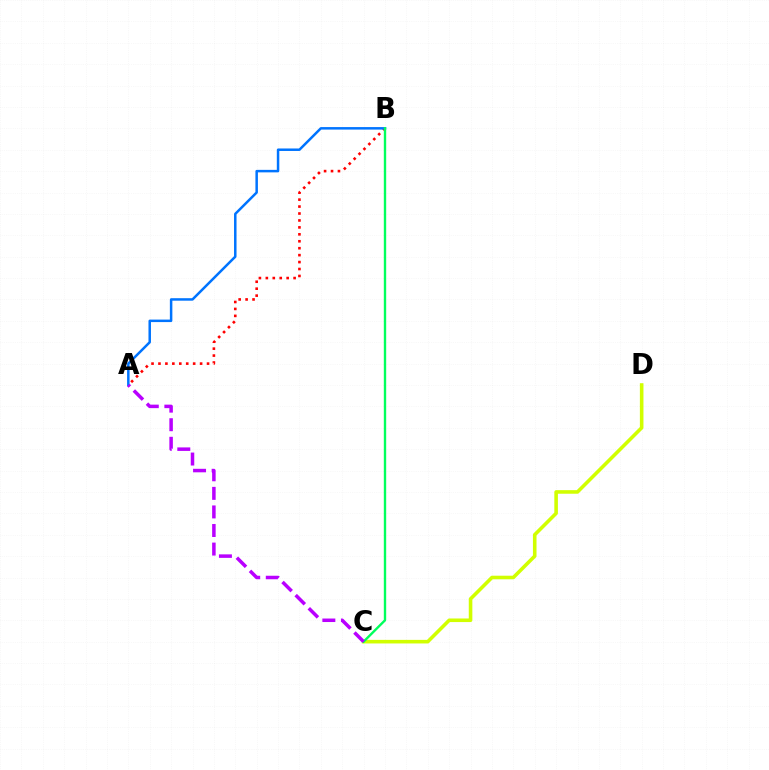{('C', 'D'): [{'color': '#d1ff00', 'line_style': 'solid', 'thickness': 2.58}], ('A', 'B'): [{'color': '#ff0000', 'line_style': 'dotted', 'thickness': 1.89}, {'color': '#0074ff', 'line_style': 'solid', 'thickness': 1.8}], ('B', 'C'): [{'color': '#00ff5c', 'line_style': 'solid', 'thickness': 1.71}], ('A', 'C'): [{'color': '#b900ff', 'line_style': 'dashed', 'thickness': 2.52}]}